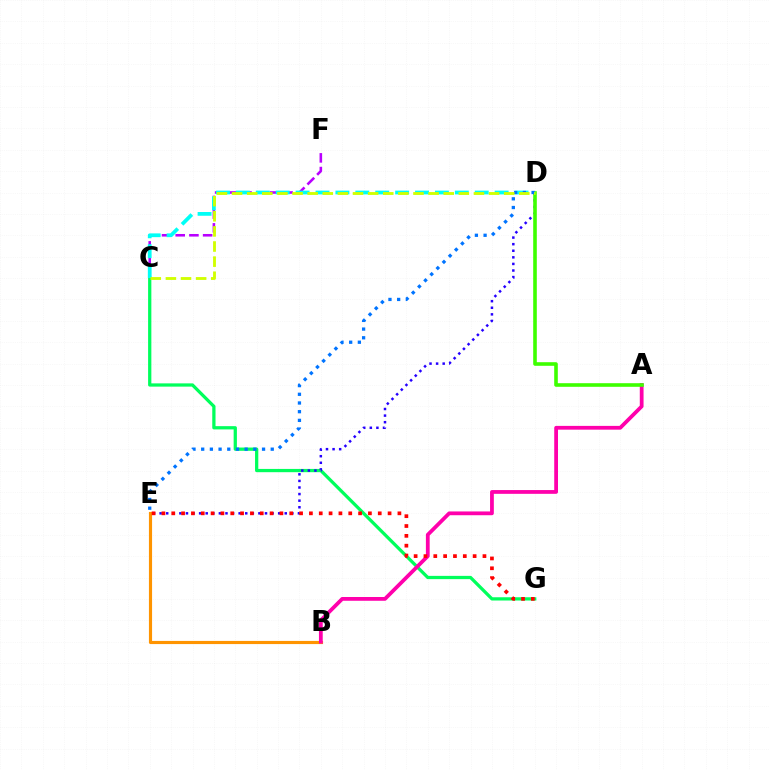{('C', 'G'): [{'color': '#00ff5c', 'line_style': 'solid', 'thickness': 2.35}], ('B', 'E'): [{'color': '#ff9400', 'line_style': 'solid', 'thickness': 2.27}], ('D', 'E'): [{'color': '#2500ff', 'line_style': 'dotted', 'thickness': 1.79}, {'color': '#0074ff', 'line_style': 'dotted', 'thickness': 2.36}], ('A', 'B'): [{'color': '#ff00ac', 'line_style': 'solid', 'thickness': 2.72}], ('C', 'F'): [{'color': '#b900ff', 'line_style': 'dashed', 'thickness': 1.86}], ('E', 'G'): [{'color': '#ff0000', 'line_style': 'dotted', 'thickness': 2.67}], ('A', 'D'): [{'color': '#3dff00', 'line_style': 'solid', 'thickness': 2.59}], ('C', 'D'): [{'color': '#00fff6', 'line_style': 'dashed', 'thickness': 2.7}, {'color': '#d1ff00', 'line_style': 'dashed', 'thickness': 2.05}]}